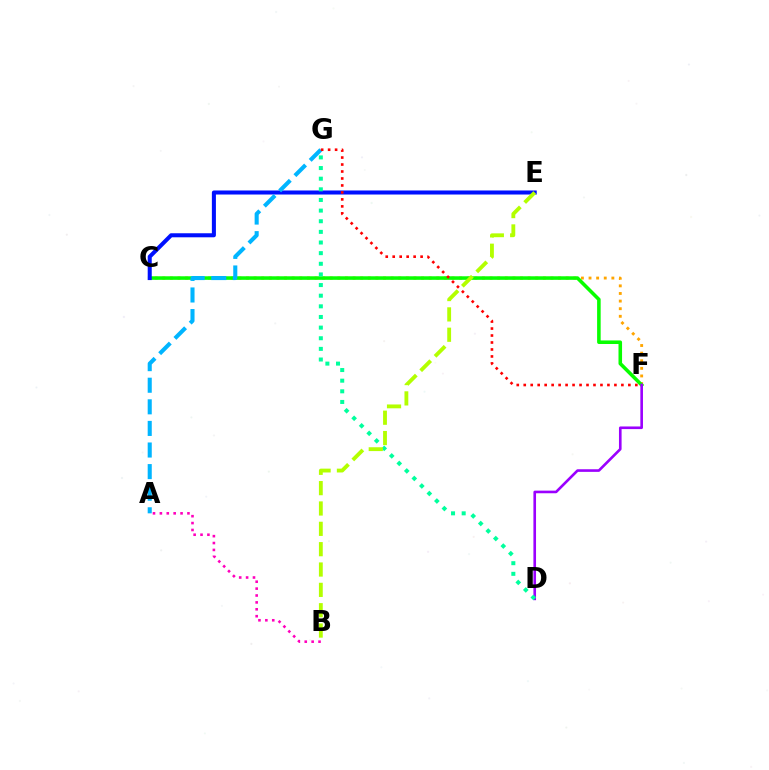{('A', 'B'): [{'color': '#ff00bd', 'line_style': 'dotted', 'thickness': 1.87}], ('C', 'F'): [{'color': '#ffa500', 'line_style': 'dotted', 'thickness': 2.07}, {'color': '#08ff00', 'line_style': 'solid', 'thickness': 2.56}], ('C', 'E'): [{'color': '#0010ff', 'line_style': 'solid', 'thickness': 2.91}], ('D', 'F'): [{'color': '#9b00ff', 'line_style': 'solid', 'thickness': 1.89}], ('D', 'G'): [{'color': '#00ff9d', 'line_style': 'dotted', 'thickness': 2.89}], ('B', 'E'): [{'color': '#b3ff00', 'line_style': 'dashed', 'thickness': 2.76}], ('A', 'G'): [{'color': '#00b5ff', 'line_style': 'dashed', 'thickness': 2.93}], ('F', 'G'): [{'color': '#ff0000', 'line_style': 'dotted', 'thickness': 1.9}]}